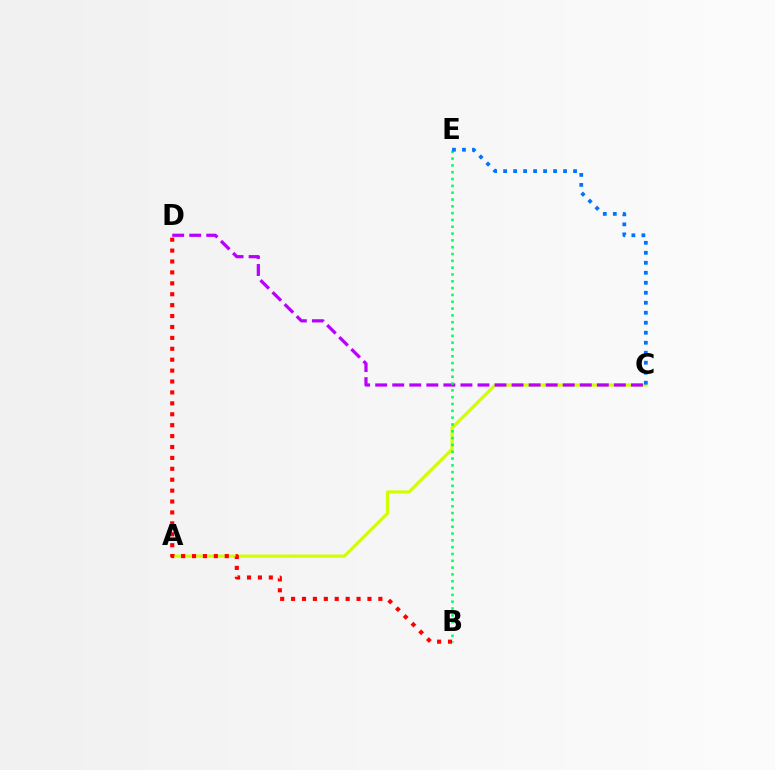{('A', 'C'): [{'color': '#d1ff00', 'line_style': 'solid', 'thickness': 2.28}], ('C', 'D'): [{'color': '#b900ff', 'line_style': 'dashed', 'thickness': 2.32}], ('B', 'E'): [{'color': '#00ff5c', 'line_style': 'dotted', 'thickness': 1.85}], ('C', 'E'): [{'color': '#0074ff', 'line_style': 'dotted', 'thickness': 2.72}], ('B', 'D'): [{'color': '#ff0000', 'line_style': 'dotted', 'thickness': 2.96}]}